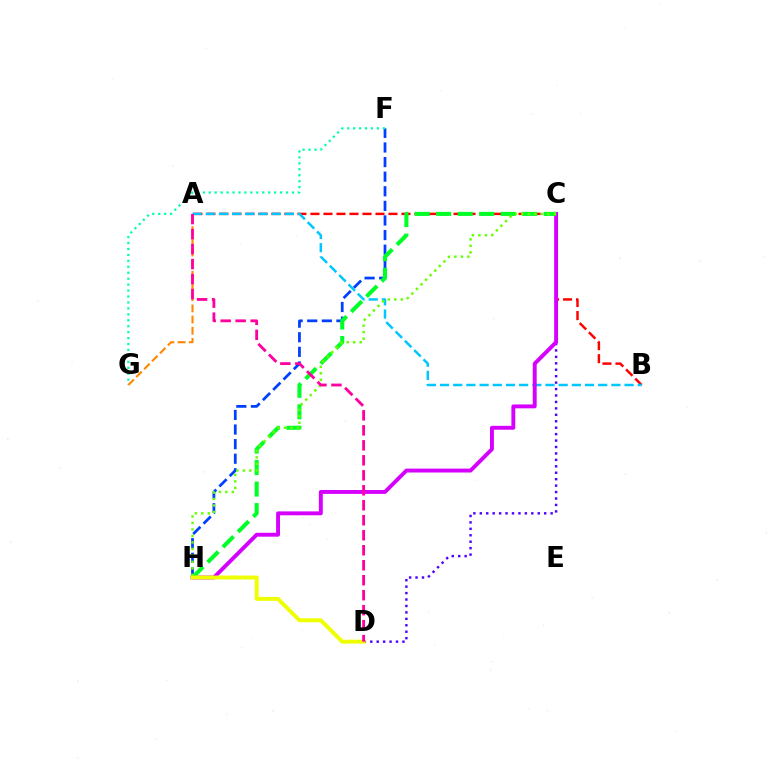{('A', 'B'): [{'color': '#ff0000', 'line_style': 'dashed', 'thickness': 1.77}, {'color': '#00c7ff', 'line_style': 'dashed', 'thickness': 1.79}], ('F', 'H'): [{'color': '#003fff', 'line_style': 'dashed', 'thickness': 1.98}], ('C', 'D'): [{'color': '#4f00ff', 'line_style': 'dotted', 'thickness': 1.75}], ('F', 'G'): [{'color': '#00ffaf', 'line_style': 'dotted', 'thickness': 1.61}], ('A', 'G'): [{'color': '#ff8800', 'line_style': 'dashed', 'thickness': 1.52}], ('C', 'H'): [{'color': '#d600ff', 'line_style': 'solid', 'thickness': 2.81}, {'color': '#00ff27', 'line_style': 'dashed', 'thickness': 2.92}, {'color': '#66ff00', 'line_style': 'dotted', 'thickness': 1.76}], ('D', 'H'): [{'color': '#eeff00', 'line_style': 'solid', 'thickness': 2.83}], ('A', 'D'): [{'color': '#ff00a0', 'line_style': 'dashed', 'thickness': 2.04}]}